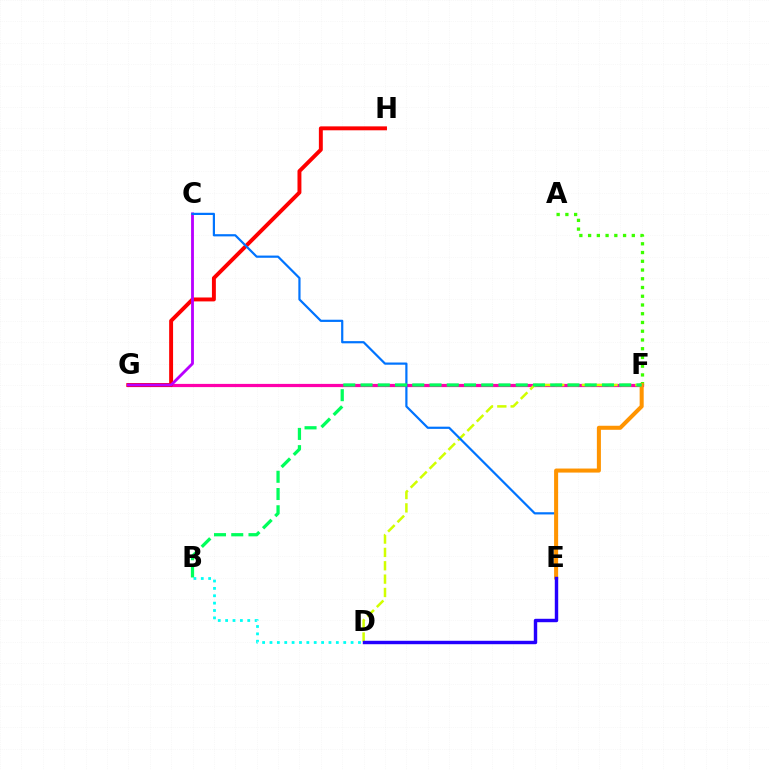{('F', 'G'): [{'color': '#ff00ac', 'line_style': 'solid', 'thickness': 2.31}], ('D', 'F'): [{'color': '#d1ff00', 'line_style': 'dashed', 'thickness': 1.81}], ('B', 'D'): [{'color': '#00fff6', 'line_style': 'dotted', 'thickness': 2.0}], ('G', 'H'): [{'color': '#ff0000', 'line_style': 'solid', 'thickness': 2.82}], ('C', 'G'): [{'color': '#b900ff', 'line_style': 'solid', 'thickness': 2.04}], ('C', 'E'): [{'color': '#0074ff', 'line_style': 'solid', 'thickness': 1.59}], ('A', 'F'): [{'color': '#3dff00', 'line_style': 'dotted', 'thickness': 2.38}], ('E', 'F'): [{'color': '#ff9400', 'line_style': 'solid', 'thickness': 2.91}], ('B', 'F'): [{'color': '#00ff5c', 'line_style': 'dashed', 'thickness': 2.34}], ('D', 'E'): [{'color': '#2500ff', 'line_style': 'solid', 'thickness': 2.46}]}